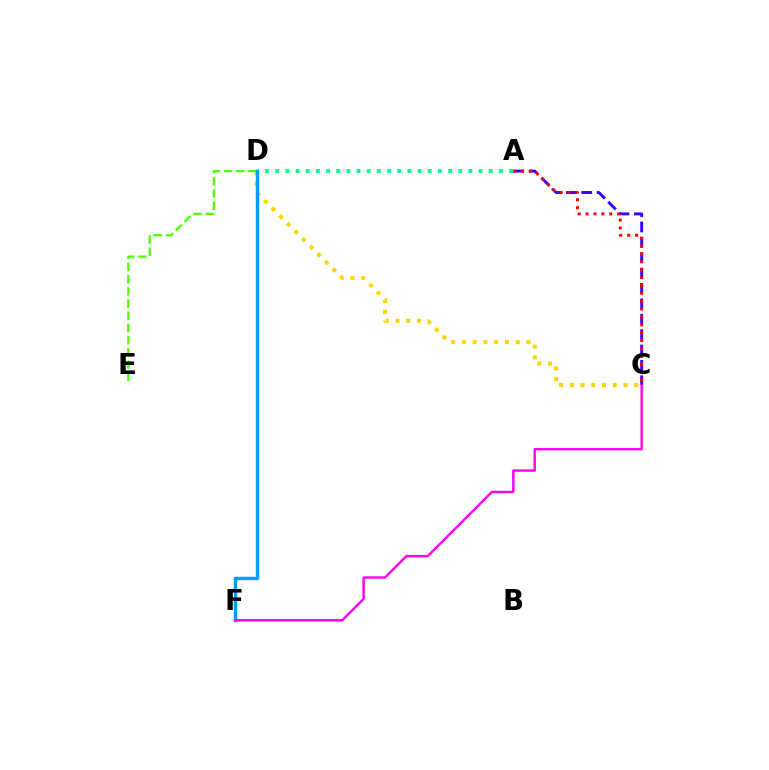{('A', 'C'): [{'color': '#3700ff', 'line_style': 'dashed', 'thickness': 2.09}, {'color': '#ff0000', 'line_style': 'dotted', 'thickness': 2.14}], ('A', 'D'): [{'color': '#00ff86', 'line_style': 'dotted', 'thickness': 2.76}], ('C', 'D'): [{'color': '#ffd500', 'line_style': 'dotted', 'thickness': 2.92}], ('D', 'E'): [{'color': '#4fff00', 'line_style': 'dashed', 'thickness': 1.66}], ('D', 'F'): [{'color': '#009eff', 'line_style': 'solid', 'thickness': 2.48}], ('C', 'F'): [{'color': '#ff00ed', 'line_style': 'solid', 'thickness': 1.75}]}